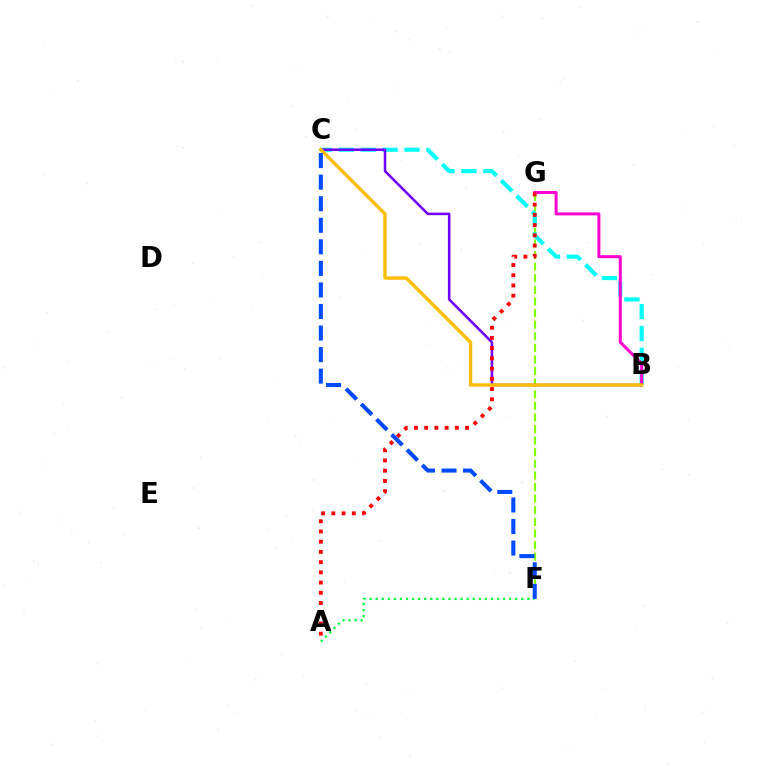{('F', 'G'): [{'color': '#84ff00', 'line_style': 'dashed', 'thickness': 1.58}], ('B', 'C'): [{'color': '#00fff6', 'line_style': 'dashed', 'thickness': 2.98}, {'color': '#7200ff', 'line_style': 'solid', 'thickness': 1.84}, {'color': '#ffbd00', 'line_style': 'solid', 'thickness': 2.44}], ('B', 'G'): [{'color': '#ff00cf', 'line_style': 'solid', 'thickness': 2.17}], ('A', 'F'): [{'color': '#00ff39', 'line_style': 'dotted', 'thickness': 1.65}], ('A', 'G'): [{'color': '#ff0000', 'line_style': 'dotted', 'thickness': 2.78}], ('C', 'F'): [{'color': '#004bff', 'line_style': 'dashed', 'thickness': 2.93}]}